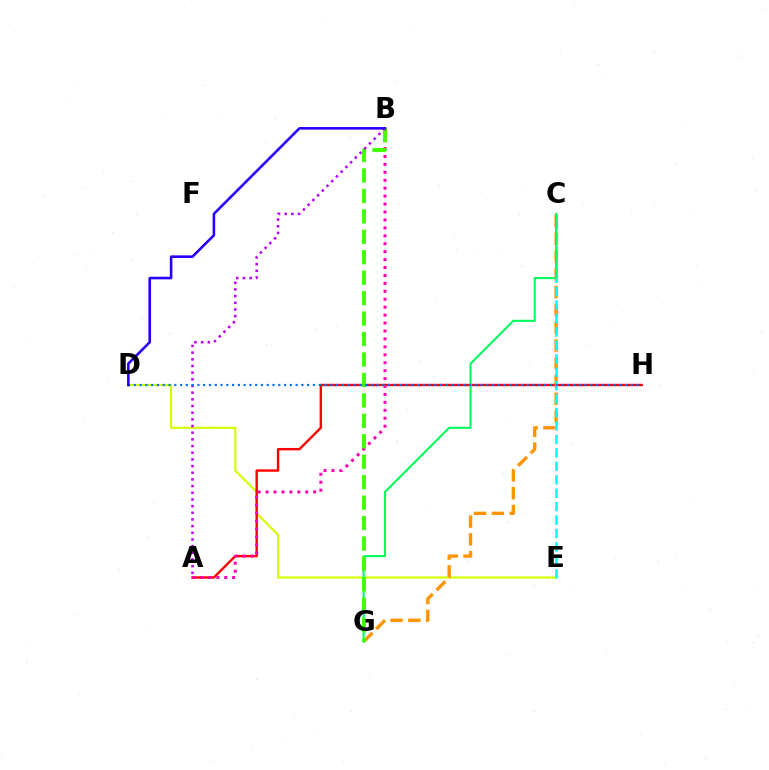{('D', 'E'): [{'color': '#d1ff00', 'line_style': 'solid', 'thickness': 1.54}], ('A', 'H'): [{'color': '#ff0000', 'line_style': 'solid', 'thickness': 1.72}], ('C', 'G'): [{'color': '#ff9400', 'line_style': 'dashed', 'thickness': 2.42}, {'color': '#00ff5c', 'line_style': 'solid', 'thickness': 1.52}], ('C', 'E'): [{'color': '#00fff6', 'line_style': 'dashed', 'thickness': 1.83}], ('A', 'B'): [{'color': '#ff00ac', 'line_style': 'dotted', 'thickness': 2.16}, {'color': '#b900ff', 'line_style': 'dotted', 'thickness': 1.81}], ('B', 'G'): [{'color': '#3dff00', 'line_style': 'dashed', 'thickness': 2.78}], ('D', 'H'): [{'color': '#0074ff', 'line_style': 'dotted', 'thickness': 1.57}], ('B', 'D'): [{'color': '#2500ff', 'line_style': 'solid', 'thickness': 1.88}]}